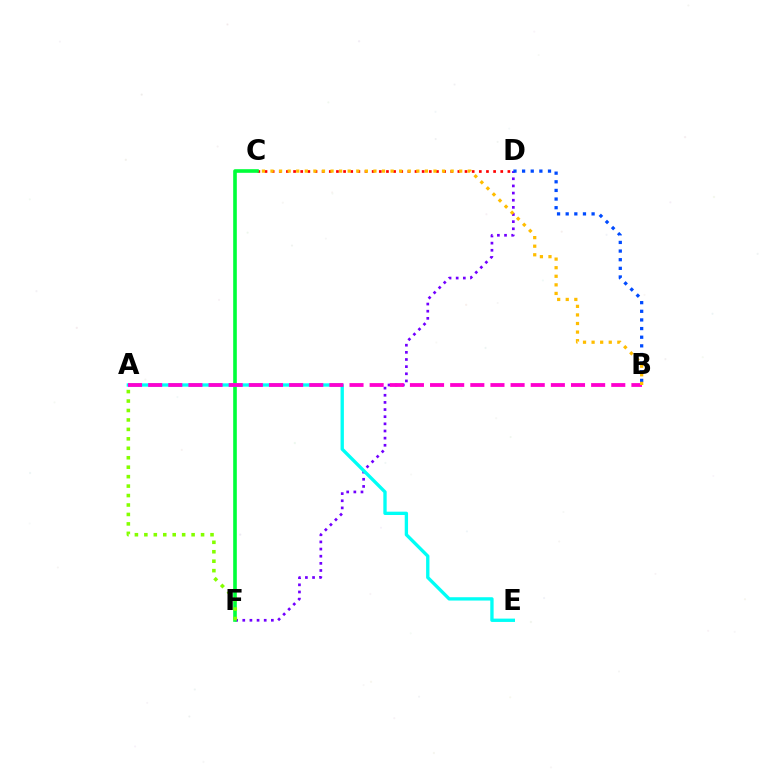{('D', 'F'): [{'color': '#7200ff', 'line_style': 'dotted', 'thickness': 1.94}], ('C', 'D'): [{'color': '#ff0000', 'line_style': 'dotted', 'thickness': 1.94}], ('B', 'D'): [{'color': '#004bff', 'line_style': 'dotted', 'thickness': 2.35}], ('C', 'F'): [{'color': '#00ff39', 'line_style': 'solid', 'thickness': 2.61}], ('A', 'F'): [{'color': '#84ff00', 'line_style': 'dotted', 'thickness': 2.57}], ('A', 'E'): [{'color': '#00fff6', 'line_style': 'solid', 'thickness': 2.4}], ('A', 'B'): [{'color': '#ff00cf', 'line_style': 'dashed', 'thickness': 2.74}], ('B', 'C'): [{'color': '#ffbd00', 'line_style': 'dotted', 'thickness': 2.33}]}